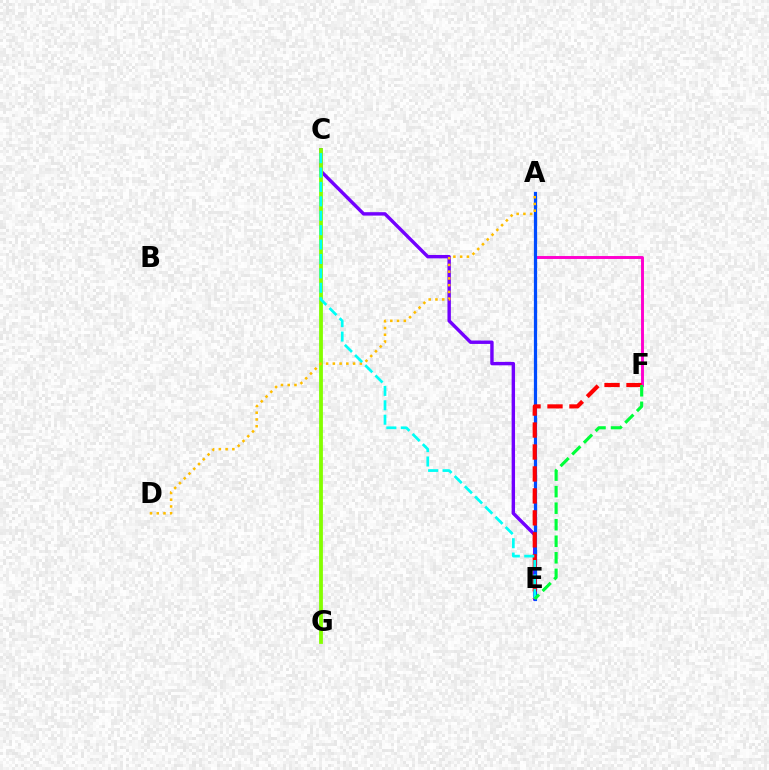{('A', 'F'): [{'color': '#ff00cf', 'line_style': 'solid', 'thickness': 2.11}], ('C', 'E'): [{'color': '#7200ff', 'line_style': 'solid', 'thickness': 2.46}, {'color': '#00fff6', 'line_style': 'dashed', 'thickness': 1.96}], ('A', 'E'): [{'color': '#004bff', 'line_style': 'solid', 'thickness': 2.32}], ('E', 'F'): [{'color': '#ff0000', 'line_style': 'dashed', 'thickness': 2.98}, {'color': '#00ff39', 'line_style': 'dashed', 'thickness': 2.25}], ('C', 'G'): [{'color': '#84ff00', 'line_style': 'solid', 'thickness': 2.74}], ('A', 'D'): [{'color': '#ffbd00', 'line_style': 'dotted', 'thickness': 1.83}]}